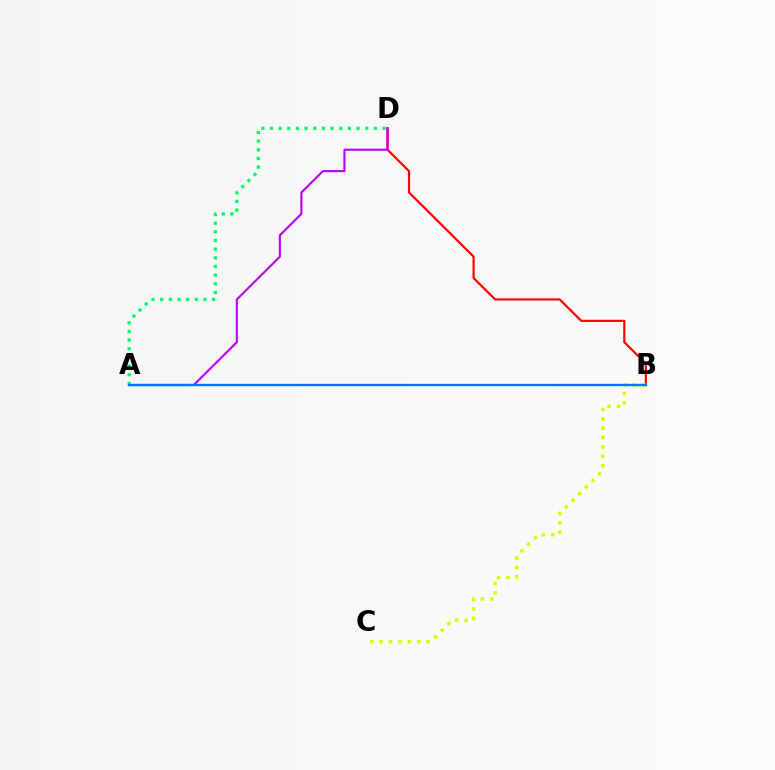{('B', 'D'): [{'color': '#ff0000', 'line_style': 'solid', 'thickness': 1.57}], ('A', 'D'): [{'color': '#00ff5c', 'line_style': 'dotted', 'thickness': 2.35}, {'color': '#b900ff', 'line_style': 'solid', 'thickness': 1.52}], ('B', 'C'): [{'color': '#d1ff00', 'line_style': 'dotted', 'thickness': 2.55}], ('A', 'B'): [{'color': '#0074ff', 'line_style': 'solid', 'thickness': 1.69}]}